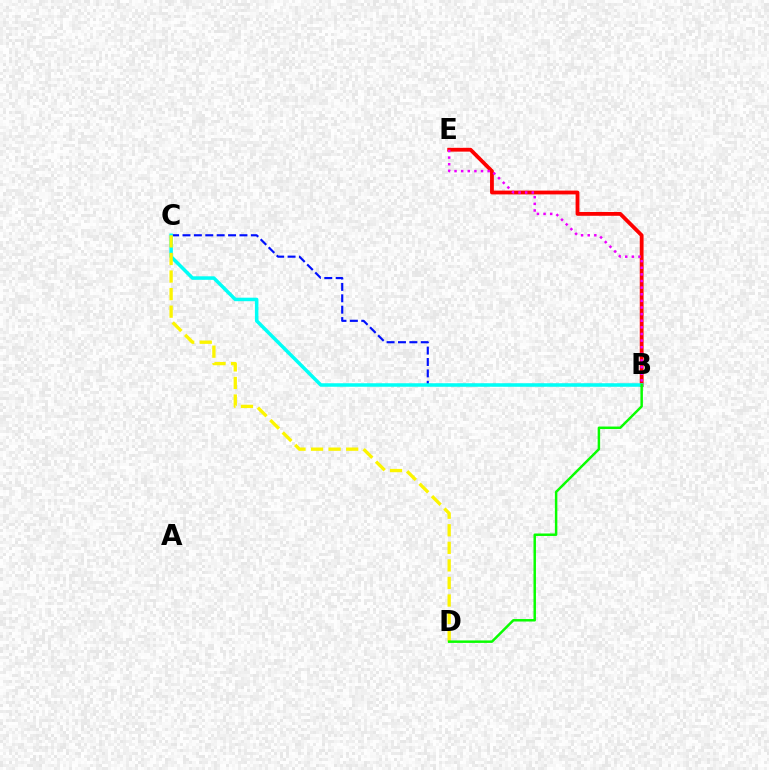{('B', 'C'): [{'color': '#0010ff', 'line_style': 'dashed', 'thickness': 1.55}, {'color': '#00fff6', 'line_style': 'solid', 'thickness': 2.53}], ('B', 'E'): [{'color': '#ff0000', 'line_style': 'solid', 'thickness': 2.75}, {'color': '#ee00ff', 'line_style': 'dotted', 'thickness': 1.8}], ('C', 'D'): [{'color': '#fcf500', 'line_style': 'dashed', 'thickness': 2.39}], ('B', 'D'): [{'color': '#08ff00', 'line_style': 'solid', 'thickness': 1.78}]}